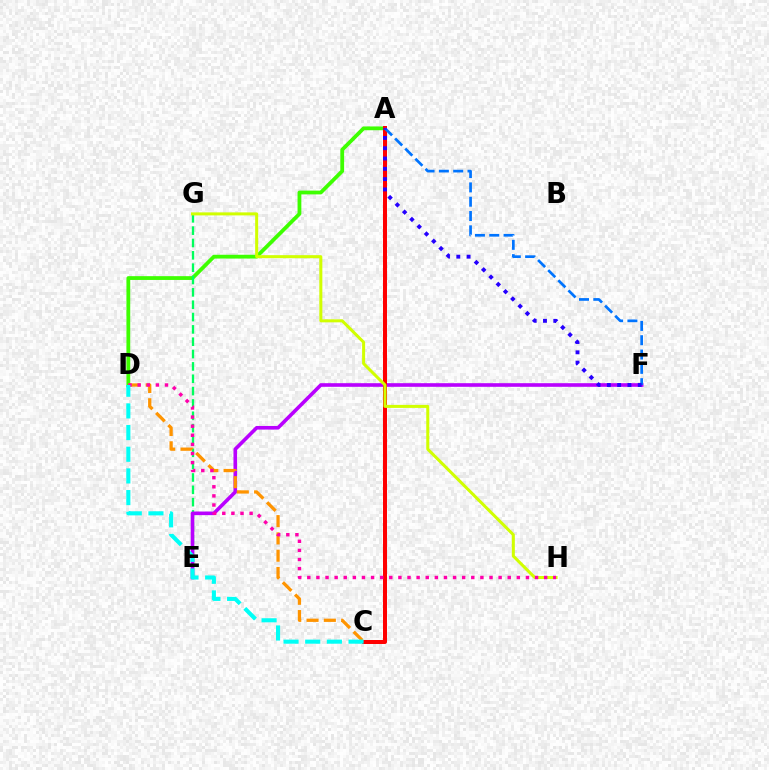{('A', 'D'): [{'color': '#3dff00', 'line_style': 'solid', 'thickness': 2.73}], ('E', 'G'): [{'color': '#00ff5c', 'line_style': 'dashed', 'thickness': 1.68}], ('E', 'F'): [{'color': '#b900ff', 'line_style': 'solid', 'thickness': 2.6}], ('A', 'C'): [{'color': '#ff0000', 'line_style': 'solid', 'thickness': 2.88}], ('C', 'D'): [{'color': '#ff9400', 'line_style': 'dashed', 'thickness': 2.35}, {'color': '#00fff6', 'line_style': 'dashed', 'thickness': 2.94}], ('G', 'H'): [{'color': '#d1ff00', 'line_style': 'solid', 'thickness': 2.17}], ('D', 'H'): [{'color': '#ff00ac', 'line_style': 'dotted', 'thickness': 2.48}], ('A', 'F'): [{'color': '#0074ff', 'line_style': 'dashed', 'thickness': 1.95}, {'color': '#2500ff', 'line_style': 'dotted', 'thickness': 2.8}]}